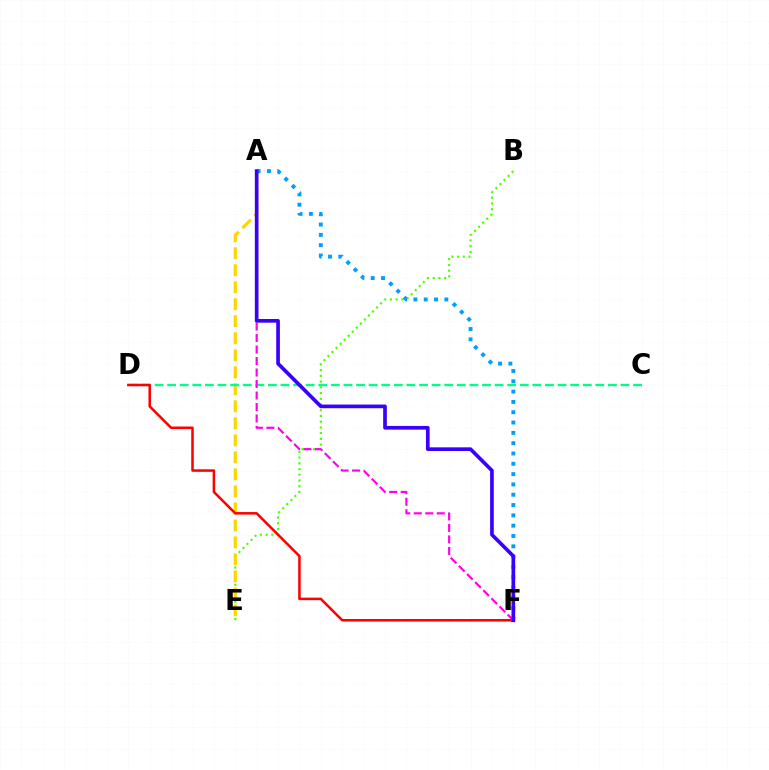{('B', 'E'): [{'color': '#4fff00', 'line_style': 'dotted', 'thickness': 1.56}], ('A', 'E'): [{'color': '#ffd500', 'line_style': 'dashed', 'thickness': 2.31}], ('C', 'D'): [{'color': '#00ff86', 'line_style': 'dashed', 'thickness': 1.71}], ('D', 'F'): [{'color': '#ff0000', 'line_style': 'solid', 'thickness': 1.82}], ('A', 'F'): [{'color': '#009eff', 'line_style': 'dotted', 'thickness': 2.8}, {'color': '#ff00ed', 'line_style': 'dashed', 'thickness': 1.56}, {'color': '#3700ff', 'line_style': 'solid', 'thickness': 2.64}]}